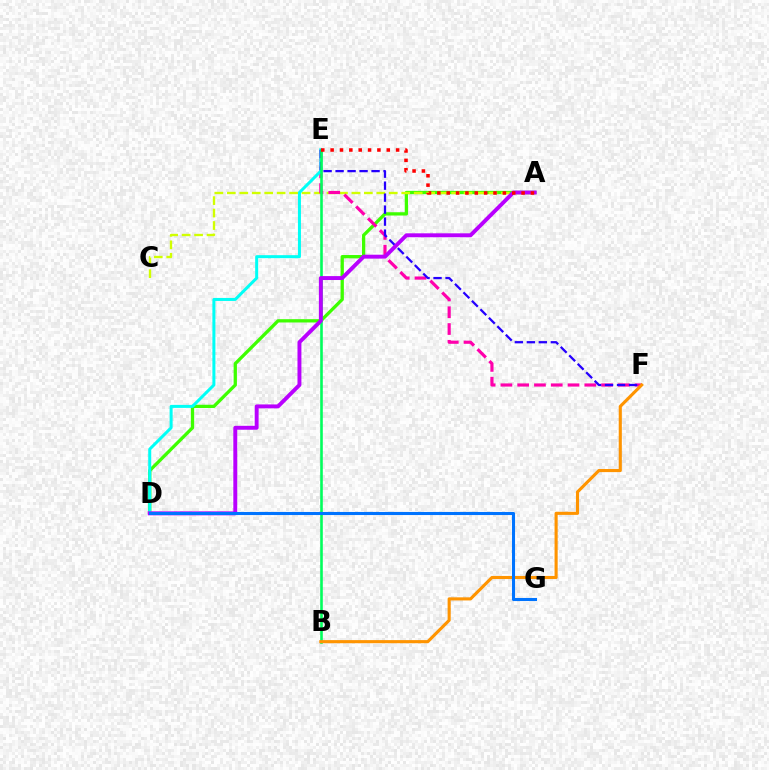{('A', 'D'): [{'color': '#3dff00', 'line_style': 'solid', 'thickness': 2.37}, {'color': '#b900ff', 'line_style': 'solid', 'thickness': 2.82}], ('A', 'C'): [{'color': '#d1ff00', 'line_style': 'dashed', 'thickness': 1.69}], ('E', 'F'): [{'color': '#ff00ac', 'line_style': 'dashed', 'thickness': 2.28}, {'color': '#2500ff', 'line_style': 'dashed', 'thickness': 1.63}], ('D', 'E'): [{'color': '#00fff6', 'line_style': 'solid', 'thickness': 2.17}], ('B', 'E'): [{'color': '#00ff5c', 'line_style': 'solid', 'thickness': 1.87}], ('B', 'F'): [{'color': '#ff9400', 'line_style': 'solid', 'thickness': 2.24}], ('D', 'G'): [{'color': '#0074ff', 'line_style': 'solid', 'thickness': 2.21}], ('A', 'E'): [{'color': '#ff0000', 'line_style': 'dotted', 'thickness': 2.54}]}